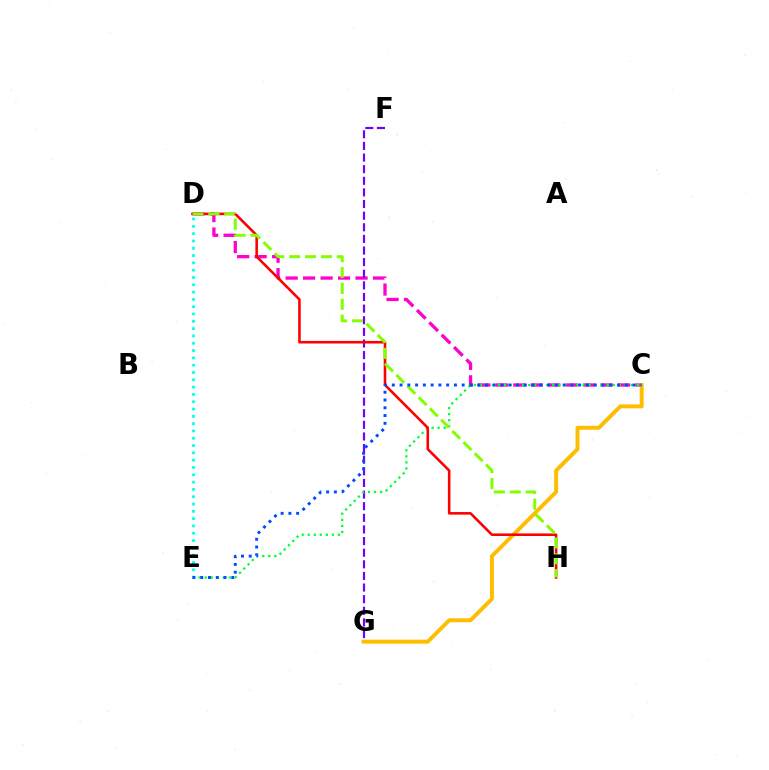{('C', 'D'): [{'color': '#ff00cf', 'line_style': 'dashed', 'thickness': 2.37}], ('F', 'G'): [{'color': '#7200ff', 'line_style': 'dashed', 'thickness': 1.58}], ('C', 'G'): [{'color': '#ffbd00', 'line_style': 'solid', 'thickness': 2.84}], ('C', 'E'): [{'color': '#00ff39', 'line_style': 'dotted', 'thickness': 1.64}, {'color': '#004bff', 'line_style': 'dotted', 'thickness': 2.11}], ('D', 'H'): [{'color': '#ff0000', 'line_style': 'solid', 'thickness': 1.85}, {'color': '#84ff00', 'line_style': 'dashed', 'thickness': 2.15}], ('D', 'E'): [{'color': '#00fff6', 'line_style': 'dotted', 'thickness': 1.99}]}